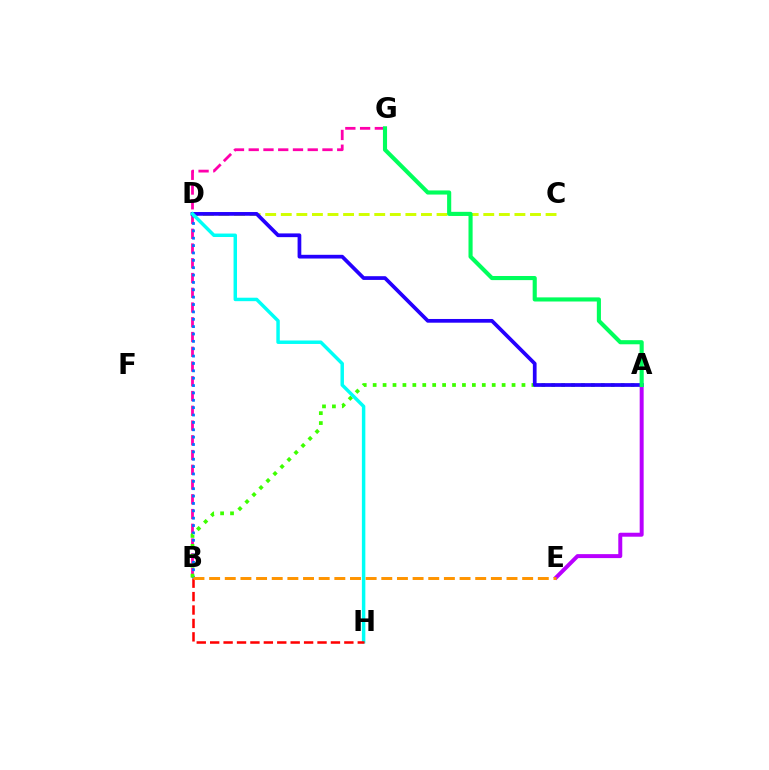{('B', 'G'): [{'color': '#ff00ac', 'line_style': 'dashed', 'thickness': 2.0}], ('B', 'D'): [{'color': '#0074ff', 'line_style': 'dotted', 'thickness': 2.0}], ('C', 'D'): [{'color': '#d1ff00', 'line_style': 'dashed', 'thickness': 2.12}], ('A', 'E'): [{'color': '#b900ff', 'line_style': 'solid', 'thickness': 2.86}], ('A', 'B'): [{'color': '#3dff00', 'line_style': 'dotted', 'thickness': 2.7}], ('A', 'D'): [{'color': '#2500ff', 'line_style': 'solid', 'thickness': 2.68}], ('D', 'H'): [{'color': '#00fff6', 'line_style': 'solid', 'thickness': 2.49}], ('B', 'H'): [{'color': '#ff0000', 'line_style': 'dashed', 'thickness': 1.82}], ('A', 'G'): [{'color': '#00ff5c', 'line_style': 'solid', 'thickness': 2.96}], ('B', 'E'): [{'color': '#ff9400', 'line_style': 'dashed', 'thickness': 2.13}]}